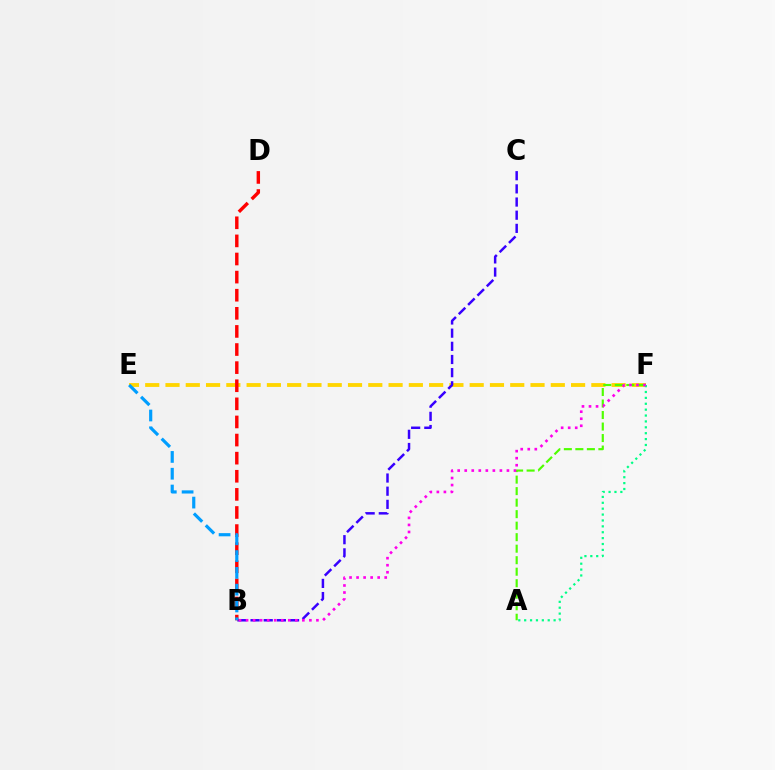{('E', 'F'): [{'color': '#ffd500', 'line_style': 'dashed', 'thickness': 2.75}], ('B', 'C'): [{'color': '#3700ff', 'line_style': 'dashed', 'thickness': 1.79}], ('A', 'F'): [{'color': '#4fff00', 'line_style': 'dashed', 'thickness': 1.56}, {'color': '#00ff86', 'line_style': 'dotted', 'thickness': 1.6}], ('B', 'D'): [{'color': '#ff0000', 'line_style': 'dashed', 'thickness': 2.46}], ('B', 'E'): [{'color': '#009eff', 'line_style': 'dashed', 'thickness': 2.28}], ('B', 'F'): [{'color': '#ff00ed', 'line_style': 'dotted', 'thickness': 1.91}]}